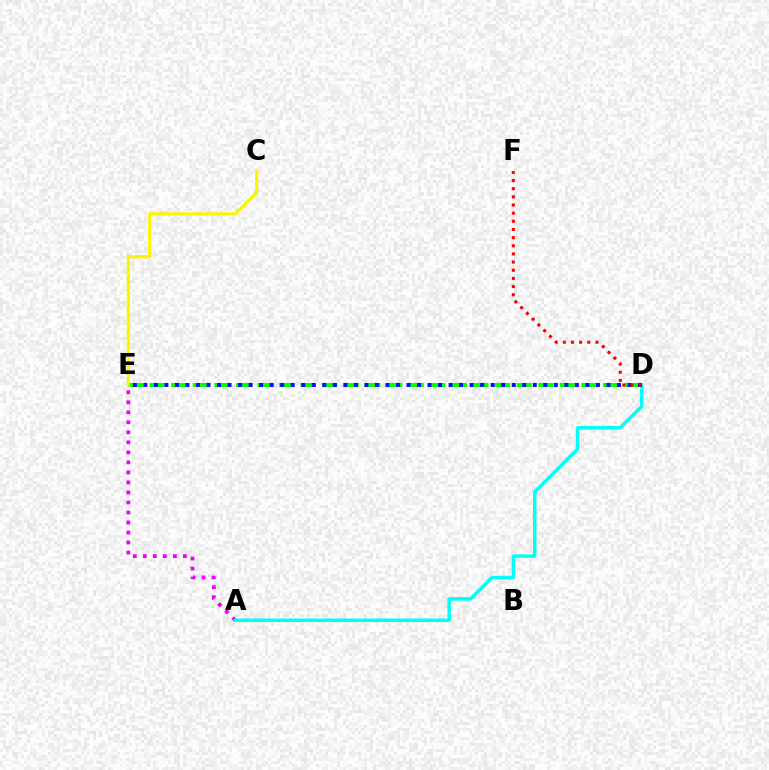{('A', 'E'): [{'color': '#ee00ff', 'line_style': 'dotted', 'thickness': 2.72}], ('D', 'E'): [{'color': '#08ff00', 'line_style': 'dashed', 'thickness': 2.93}, {'color': '#0010ff', 'line_style': 'dotted', 'thickness': 2.86}], ('C', 'E'): [{'color': '#fcf500', 'line_style': 'solid', 'thickness': 2.27}], ('A', 'D'): [{'color': '#00fff6', 'line_style': 'solid', 'thickness': 2.51}], ('D', 'F'): [{'color': '#ff0000', 'line_style': 'dotted', 'thickness': 2.22}]}